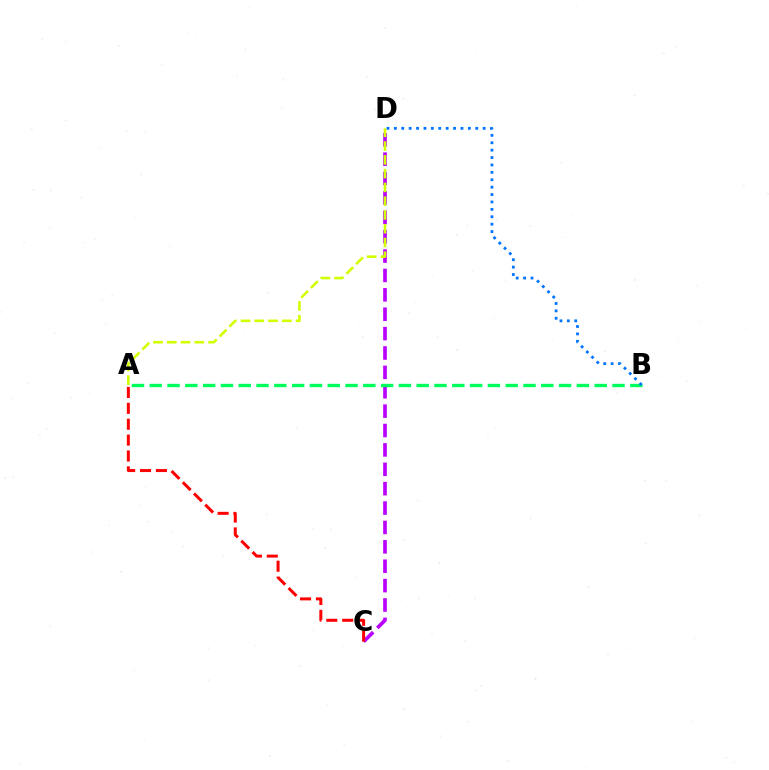{('C', 'D'): [{'color': '#b900ff', 'line_style': 'dashed', 'thickness': 2.63}], ('A', 'B'): [{'color': '#00ff5c', 'line_style': 'dashed', 'thickness': 2.42}], ('A', 'C'): [{'color': '#ff0000', 'line_style': 'dashed', 'thickness': 2.16}], ('B', 'D'): [{'color': '#0074ff', 'line_style': 'dotted', 'thickness': 2.01}], ('A', 'D'): [{'color': '#d1ff00', 'line_style': 'dashed', 'thickness': 1.87}]}